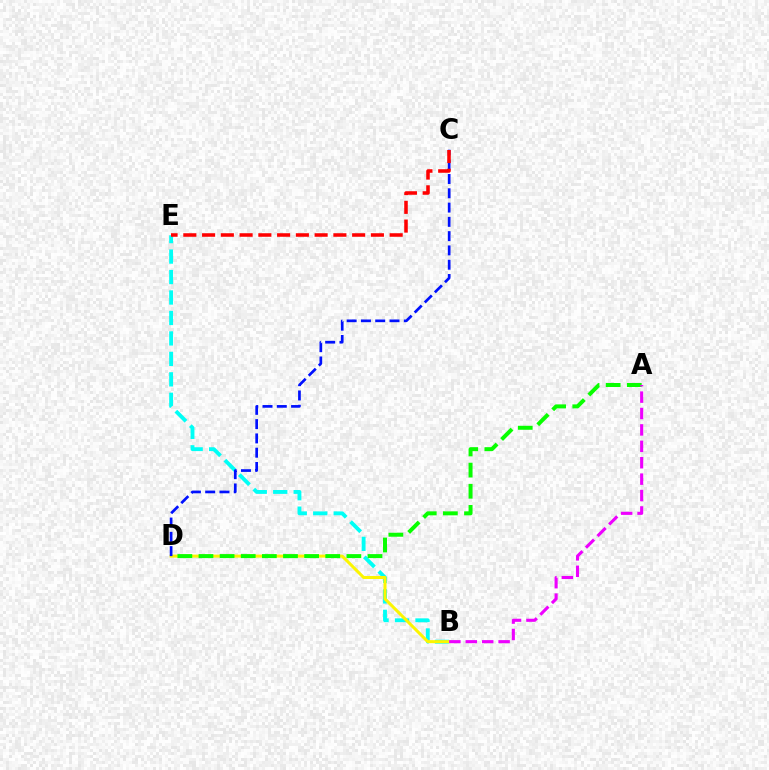{('B', 'E'): [{'color': '#00fff6', 'line_style': 'dashed', 'thickness': 2.78}], ('B', 'D'): [{'color': '#fcf500', 'line_style': 'solid', 'thickness': 2.18}], ('C', 'D'): [{'color': '#0010ff', 'line_style': 'dashed', 'thickness': 1.94}], ('A', 'D'): [{'color': '#08ff00', 'line_style': 'dashed', 'thickness': 2.87}], ('A', 'B'): [{'color': '#ee00ff', 'line_style': 'dashed', 'thickness': 2.23}], ('C', 'E'): [{'color': '#ff0000', 'line_style': 'dashed', 'thickness': 2.55}]}